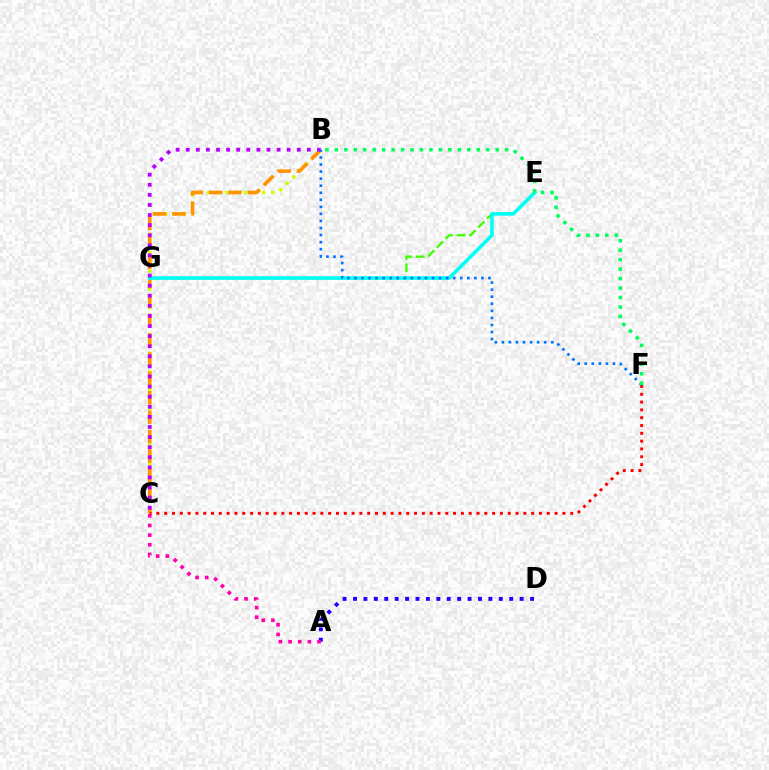{('B', 'C'): [{'color': '#d1ff00', 'line_style': 'dotted', 'thickness': 2.49}, {'color': '#ff9400', 'line_style': 'dashed', 'thickness': 2.63}, {'color': '#b900ff', 'line_style': 'dotted', 'thickness': 2.74}], ('A', 'D'): [{'color': '#2500ff', 'line_style': 'dotted', 'thickness': 2.83}], ('E', 'G'): [{'color': '#3dff00', 'line_style': 'dashed', 'thickness': 1.69}, {'color': '#00fff6', 'line_style': 'solid', 'thickness': 2.59}], ('A', 'C'): [{'color': '#ff00ac', 'line_style': 'dotted', 'thickness': 2.62}], ('C', 'F'): [{'color': '#ff0000', 'line_style': 'dotted', 'thickness': 2.12}], ('B', 'F'): [{'color': '#0074ff', 'line_style': 'dotted', 'thickness': 1.92}, {'color': '#00ff5c', 'line_style': 'dotted', 'thickness': 2.57}]}